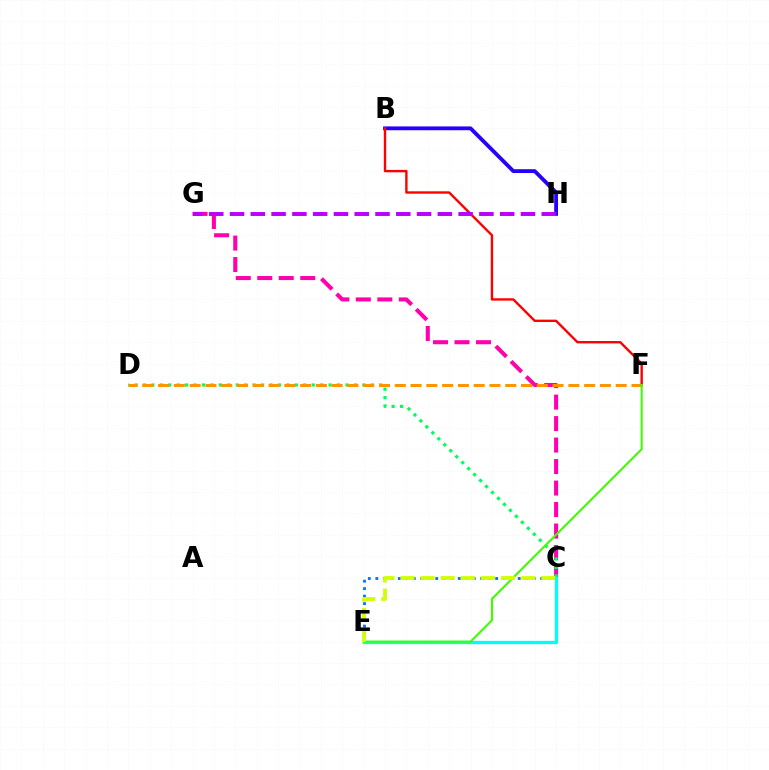{('B', 'H'): [{'color': '#2500ff', 'line_style': 'solid', 'thickness': 2.76}], ('C', 'G'): [{'color': '#ff00ac', 'line_style': 'dashed', 'thickness': 2.92}], ('C', 'D'): [{'color': '#00ff5c', 'line_style': 'dotted', 'thickness': 2.29}], ('B', 'F'): [{'color': '#ff0000', 'line_style': 'solid', 'thickness': 1.72}], ('C', 'E'): [{'color': '#0074ff', 'line_style': 'dotted', 'thickness': 2.04}, {'color': '#00fff6', 'line_style': 'solid', 'thickness': 2.38}, {'color': '#d1ff00', 'line_style': 'dashed', 'thickness': 2.73}], ('D', 'F'): [{'color': '#ff9400', 'line_style': 'dashed', 'thickness': 2.14}], ('E', 'F'): [{'color': '#3dff00', 'line_style': 'solid', 'thickness': 1.51}], ('G', 'H'): [{'color': '#b900ff', 'line_style': 'dashed', 'thickness': 2.82}]}